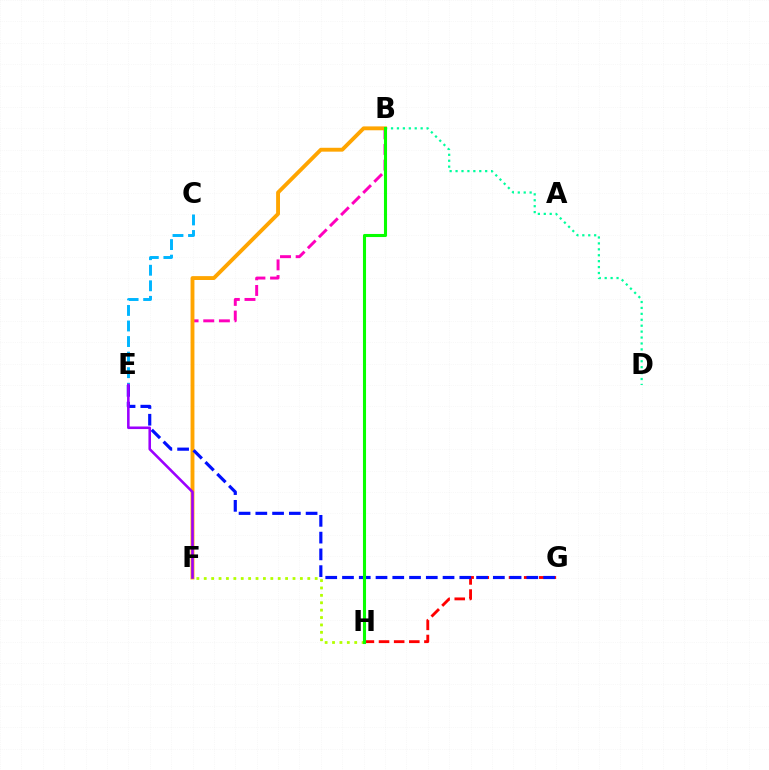{('C', 'E'): [{'color': '#00b5ff', 'line_style': 'dashed', 'thickness': 2.11}], ('B', 'F'): [{'color': '#ff00bd', 'line_style': 'dashed', 'thickness': 2.13}, {'color': '#ffa500', 'line_style': 'solid', 'thickness': 2.79}], ('G', 'H'): [{'color': '#ff0000', 'line_style': 'dashed', 'thickness': 2.06}], ('E', 'G'): [{'color': '#0010ff', 'line_style': 'dashed', 'thickness': 2.28}], ('F', 'H'): [{'color': '#b3ff00', 'line_style': 'dotted', 'thickness': 2.01}], ('B', 'D'): [{'color': '#00ff9d', 'line_style': 'dotted', 'thickness': 1.61}], ('E', 'F'): [{'color': '#9b00ff', 'line_style': 'solid', 'thickness': 1.86}], ('B', 'H'): [{'color': '#08ff00', 'line_style': 'solid', 'thickness': 2.22}]}